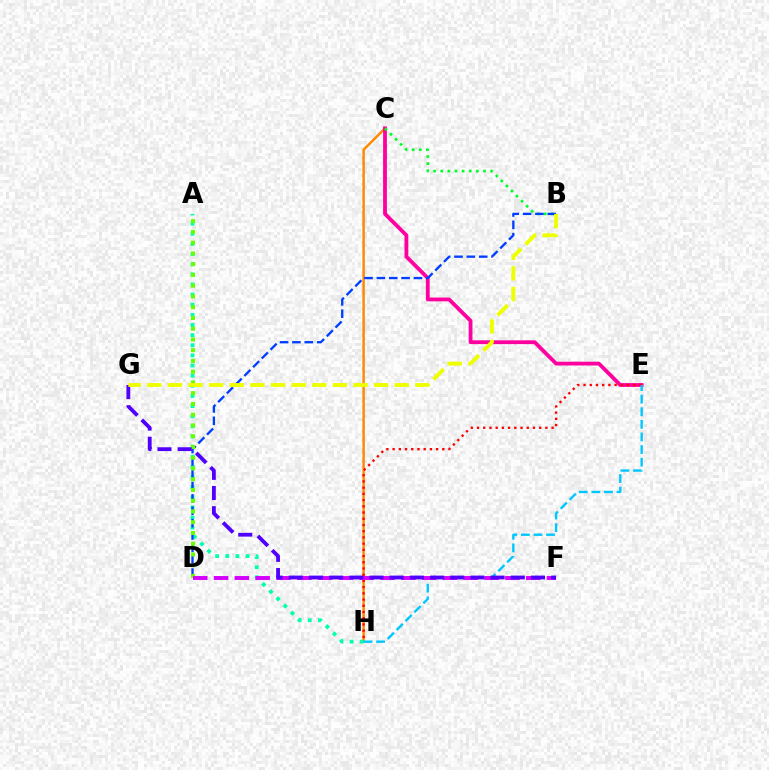{('C', 'H'): [{'color': '#ff8800', 'line_style': 'solid', 'thickness': 1.77}], ('C', 'E'): [{'color': '#ff00a0', 'line_style': 'solid', 'thickness': 2.74}], ('B', 'C'): [{'color': '#00ff27', 'line_style': 'dotted', 'thickness': 1.94}], ('A', 'H'): [{'color': '#00ffaf', 'line_style': 'dotted', 'thickness': 2.75}], ('B', 'D'): [{'color': '#003fff', 'line_style': 'dashed', 'thickness': 1.68}], ('E', 'H'): [{'color': '#ff0000', 'line_style': 'dotted', 'thickness': 1.69}, {'color': '#00c7ff', 'line_style': 'dashed', 'thickness': 1.71}], ('A', 'D'): [{'color': '#66ff00', 'line_style': 'dotted', 'thickness': 2.92}], ('D', 'F'): [{'color': '#d600ff', 'line_style': 'dashed', 'thickness': 2.83}], ('F', 'G'): [{'color': '#4f00ff', 'line_style': 'dashed', 'thickness': 2.74}], ('B', 'G'): [{'color': '#eeff00', 'line_style': 'dashed', 'thickness': 2.8}]}